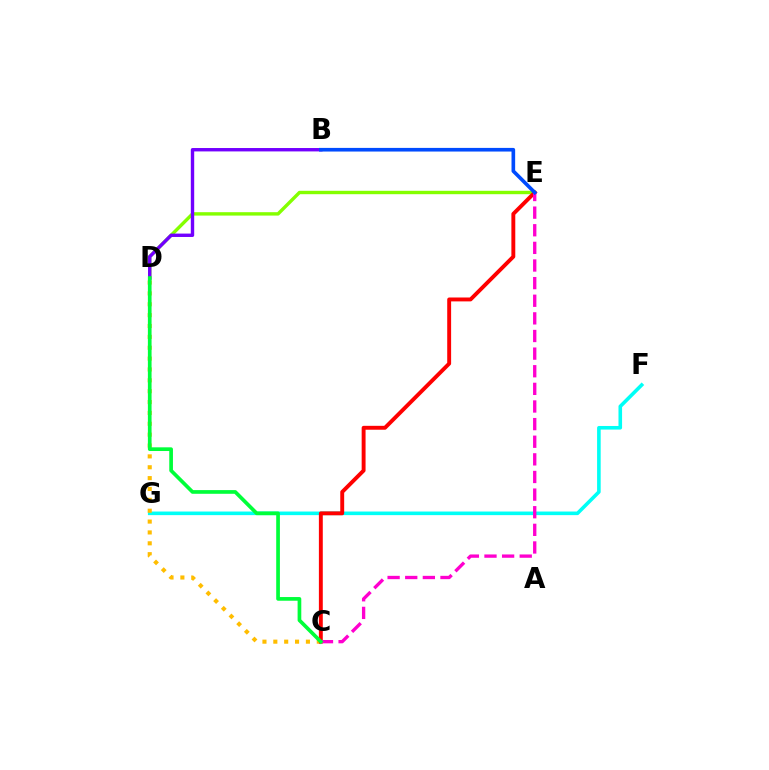{('F', 'G'): [{'color': '#00fff6', 'line_style': 'solid', 'thickness': 2.59}], ('D', 'E'): [{'color': '#84ff00', 'line_style': 'solid', 'thickness': 2.45}], ('B', 'D'): [{'color': '#7200ff', 'line_style': 'solid', 'thickness': 2.44}], ('C', 'D'): [{'color': '#ffbd00', 'line_style': 'dotted', 'thickness': 2.95}, {'color': '#00ff39', 'line_style': 'solid', 'thickness': 2.65}], ('C', 'E'): [{'color': '#ff0000', 'line_style': 'solid', 'thickness': 2.81}, {'color': '#ff00cf', 'line_style': 'dashed', 'thickness': 2.39}], ('B', 'E'): [{'color': '#004bff', 'line_style': 'solid', 'thickness': 2.62}]}